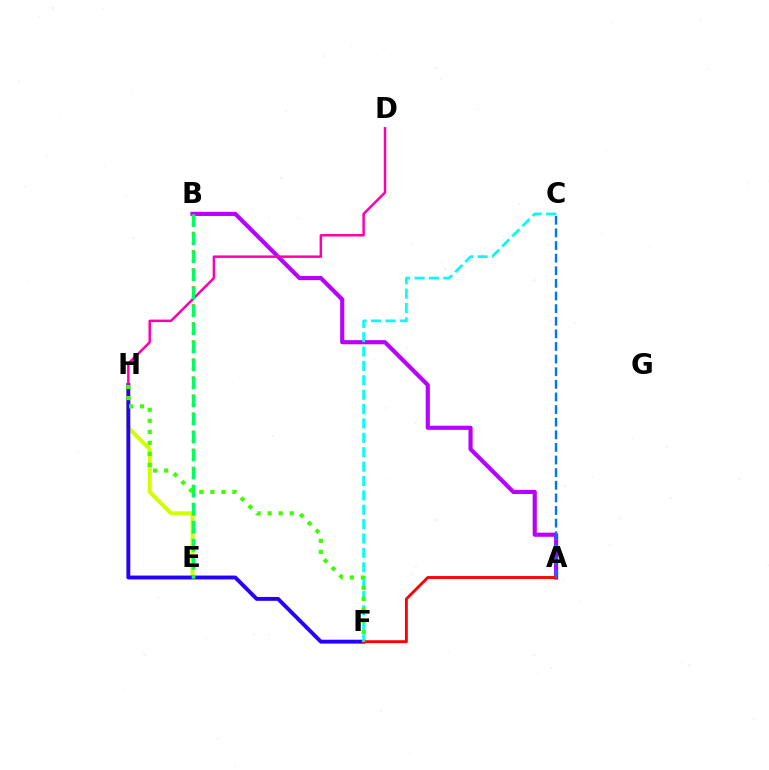{('E', 'H'): [{'color': '#d1ff00', 'line_style': 'solid', 'thickness': 2.87}], ('A', 'B'): [{'color': '#b900ff', 'line_style': 'solid', 'thickness': 2.98}], ('F', 'H'): [{'color': '#2500ff', 'line_style': 'solid', 'thickness': 2.79}, {'color': '#3dff00', 'line_style': 'dotted', 'thickness': 2.99}], ('A', 'F'): [{'color': '#ff0000', 'line_style': 'solid', 'thickness': 2.06}], ('B', 'E'): [{'color': '#ff9400', 'line_style': 'dotted', 'thickness': 2.45}, {'color': '#00ff5c', 'line_style': 'dashed', 'thickness': 2.45}], ('A', 'C'): [{'color': '#0074ff', 'line_style': 'dashed', 'thickness': 1.71}], ('C', 'F'): [{'color': '#00fff6', 'line_style': 'dashed', 'thickness': 1.95}], ('D', 'H'): [{'color': '#ff00ac', 'line_style': 'solid', 'thickness': 1.79}]}